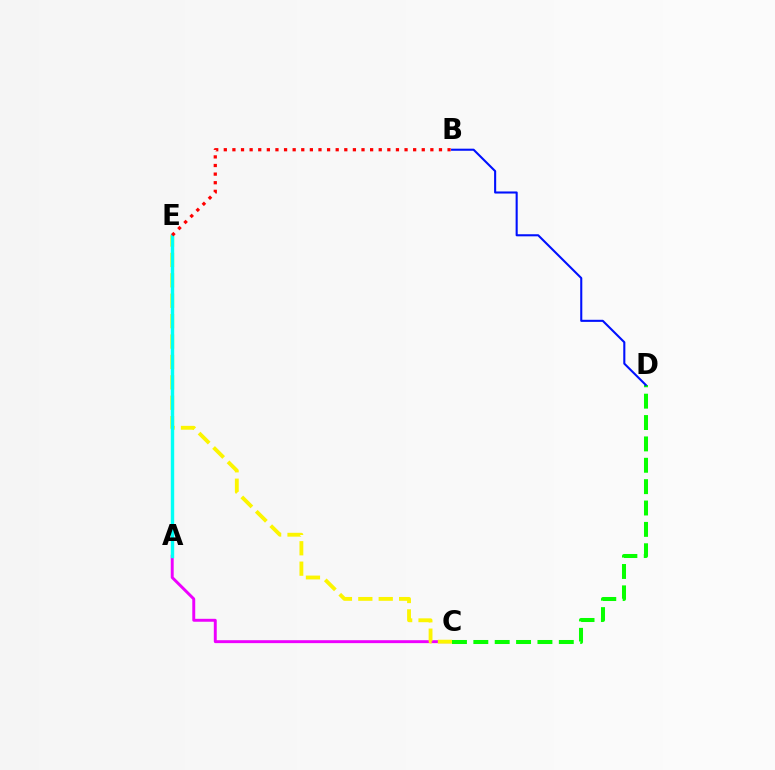{('A', 'C'): [{'color': '#ee00ff', 'line_style': 'solid', 'thickness': 2.11}], ('C', 'E'): [{'color': '#fcf500', 'line_style': 'dashed', 'thickness': 2.77}], ('C', 'D'): [{'color': '#08ff00', 'line_style': 'dashed', 'thickness': 2.9}], ('B', 'D'): [{'color': '#0010ff', 'line_style': 'solid', 'thickness': 1.5}], ('A', 'E'): [{'color': '#00fff6', 'line_style': 'solid', 'thickness': 2.45}], ('B', 'E'): [{'color': '#ff0000', 'line_style': 'dotted', 'thickness': 2.34}]}